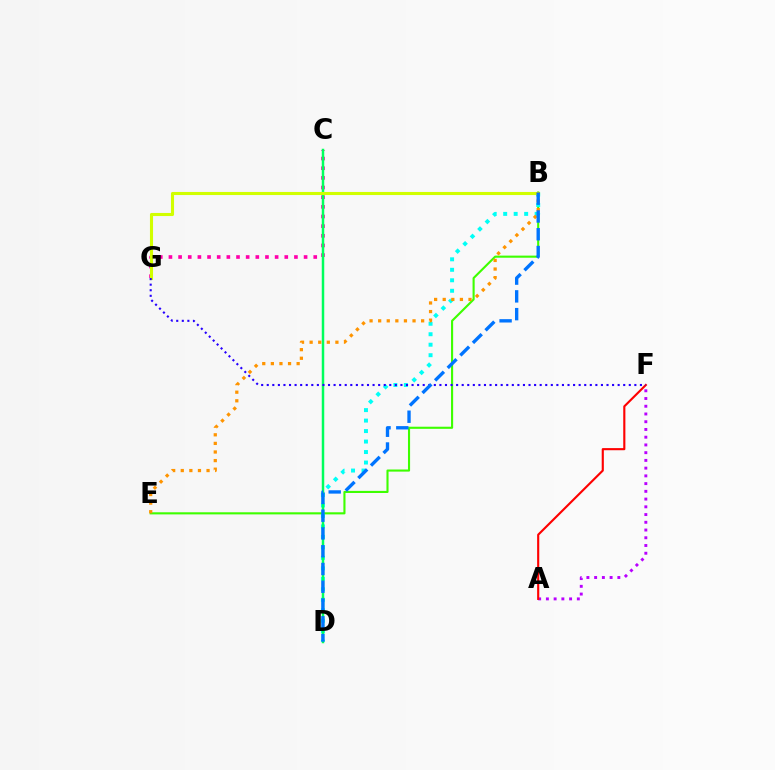{('C', 'G'): [{'color': '#ff00ac', 'line_style': 'dotted', 'thickness': 2.62}], ('B', 'E'): [{'color': '#3dff00', 'line_style': 'solid', 'thickness': 1.52}, {'color': '#ff9400', 'line_style': 'dotted', 'thickness': 2.34}], ('B', 'D'): [{'color': '#00fff6', 'line_style': 'dotted', 'thickness': 2.85}, {'color': '#0074ff', 'line_style': 'dashed', 'thickness': 2.41}], ('C', 'D'): [{'color': '#00ff5c', 'line_style': 'solid', 'thickness': 1.78}], ('B', 'G'): [{'color': '#d1ff00', 'line_style': 'solid', 'thickness': 2.22}], ('A', 'F'): [{'color': '#b900ff', 'line_style': 'dotted', 'thickness': 2.1}, {'color': '#ff0000', 'line_style': 'solid', 'thickness': 1.53}], ('F', 'G'): [{'color': '#2500ff', 'line_style': 'dotted', 'thickness': 1.51}]}